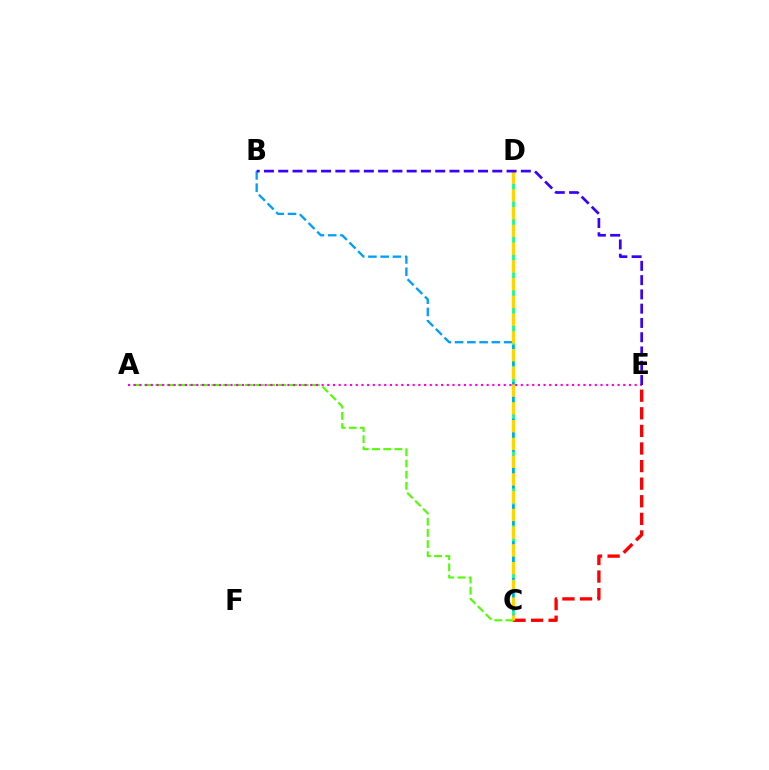{('C', 'D'): [{'color': '#00ff86', 'line_style': 'solid', 'thickness': 1.9}, {'color': '#ffd500', 'line_style': 'dashed', 'thickness': 2.41}], ('A', 'C'): [{'color': '#4fff00', 'line_style': 'dashed', 'thickness': 1.52}], ('C', 'E'): [{'color': '#ff0000', 'line_style': 'dashed', 'thickness': 2.39}], ('B', 'C'): [{'color': '#009eff', 'line_style': 'dashed', 'thickness': 1.67}], ('A', 'E'): [{'color': '#ff00ed', 'line_style': 'dotted', 'thickness': 1.55}], ('B', 'E'): [{'color': '#3700ff', 'line_style': 'dashed', 'thickness': 1.94}]}